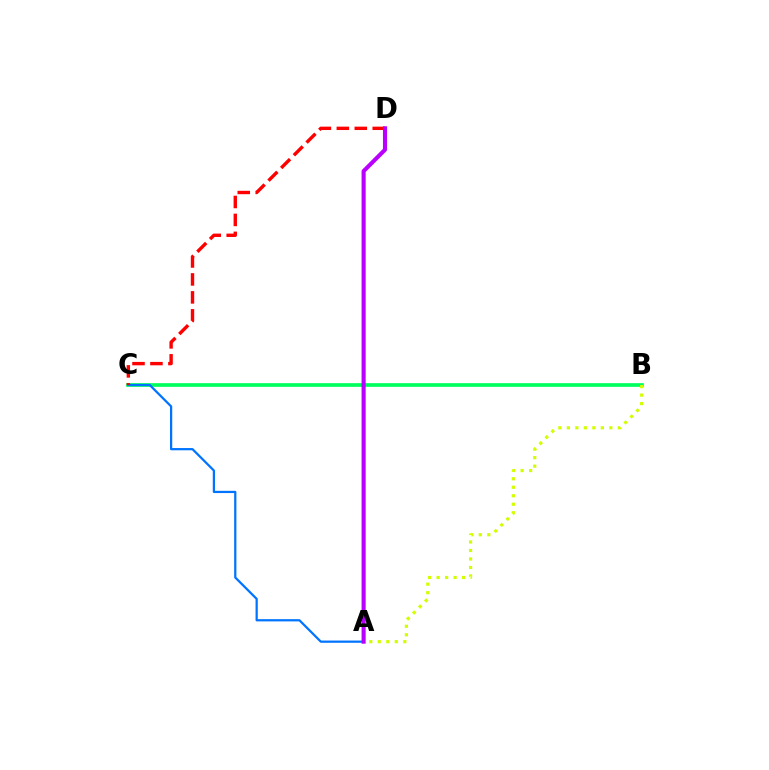{('B', 'C'): [{'color': '#00ff5c', 'line_style': 'solid', 'thickness': 2.65}], ('A', 'C'): [{'color': '#0074ff', 'line_style': 'solid', 'thickness': 1.61}], ('A', 'B'): [{'color': '#d1ff00', 'line_style': 'dotted', 'thickness': 2.31}], ('C', 'D'): [{'color': '#ff0000', 'line_style': 'dashed', 'thickness': 2.44}], ('A', 'D'): [{'color': '#b900ff', 'line_style': 'solid', 'thickness': 2.94}]}